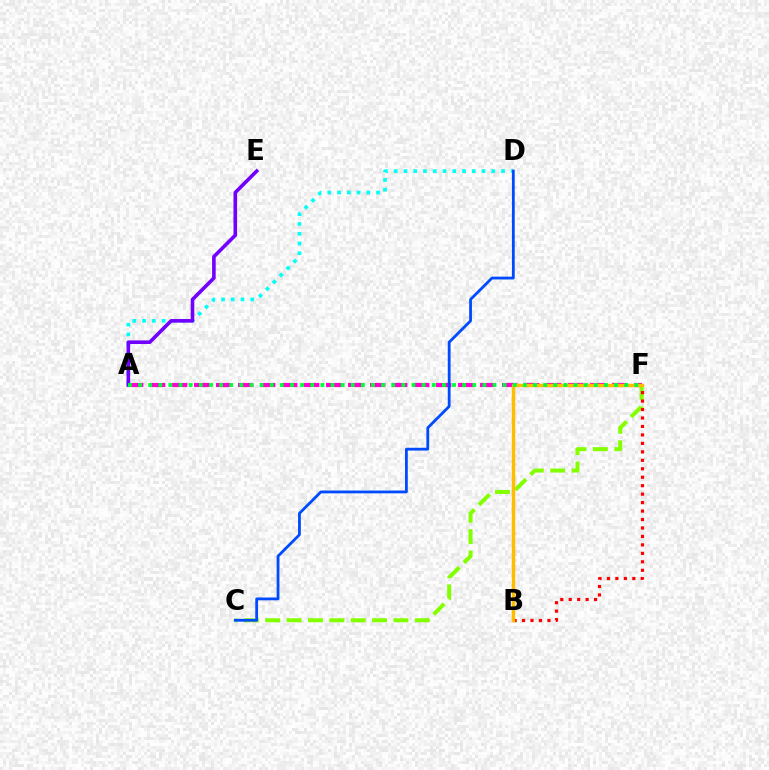{('C', 'F'): [{'color': '#84ff00', 'line_style': 'dashed', 'thickness': 2.9}], ('A', 'F'): [{'color': '#ff00cf', 'line_style': 'dashed', 'thickness': 2.99}, {'color': '#00ff39', 'line_style': 'dotted', 'thickness': 2.75}], ('A', 'D'): [{'color': '#00fff6', 'line_style': 'dotted', 'thickness': 2.65}], ('C', 'D'): [{'color': '#004bff', 'line_style': 'solid', 'thickness': 2.01}], ('B', 'F'): [{'color': '#ff0000', 'line_style': 'dotted', 'thickness': 2.3}, {'color': '#ffbd00', 'line_style': 'solid', 'thickness': 2.48}], ('A', 'E'): [{'color': '#7200ff', 'line_style': 'solid', 'thickness': 2.6}]}